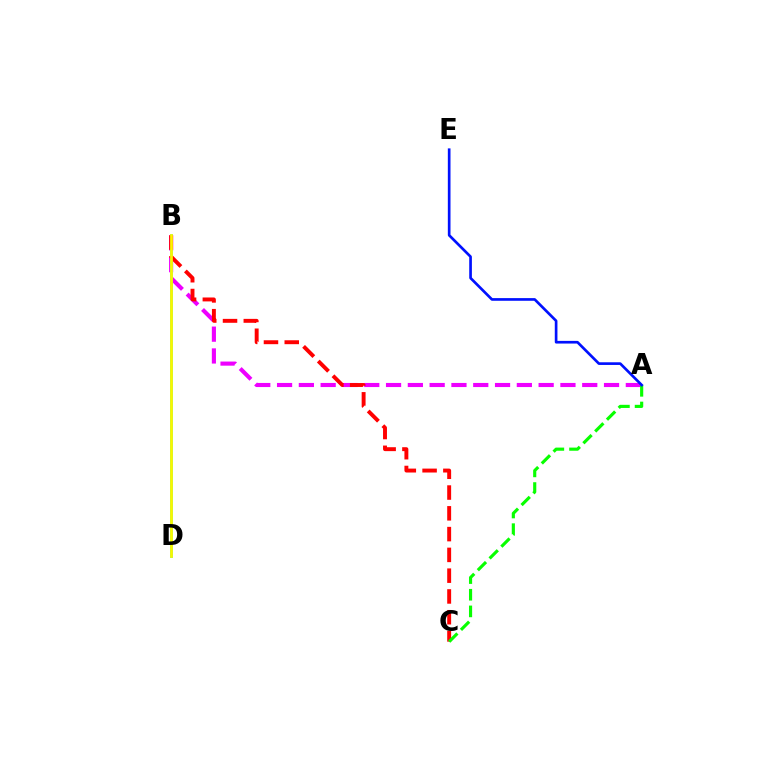{('A', 'B'): [{'color': '#ee00ff', 'line_style': 'dashed', 'thickness': 2.96}], ('B', 'D'): [{'color': '#00fff6', 'line_style': 'solid', 'thickness': 2.02}, {'color': '#fcf500', 'line_style': 'solid', 'thickness': 1.99}], ('B', 'C'): [{'color': '#ff0000', 'line_style': 'dashed', 'thickness': 2.82}], ('A', 'C'): [{'color': '#08ff00', 'line_style': 'dashed', 'thickness': 2.26}], ('A', 'E'): [{'color': '#0010ff', 'line_style': 'solid', 'thickness': 1.92}]}